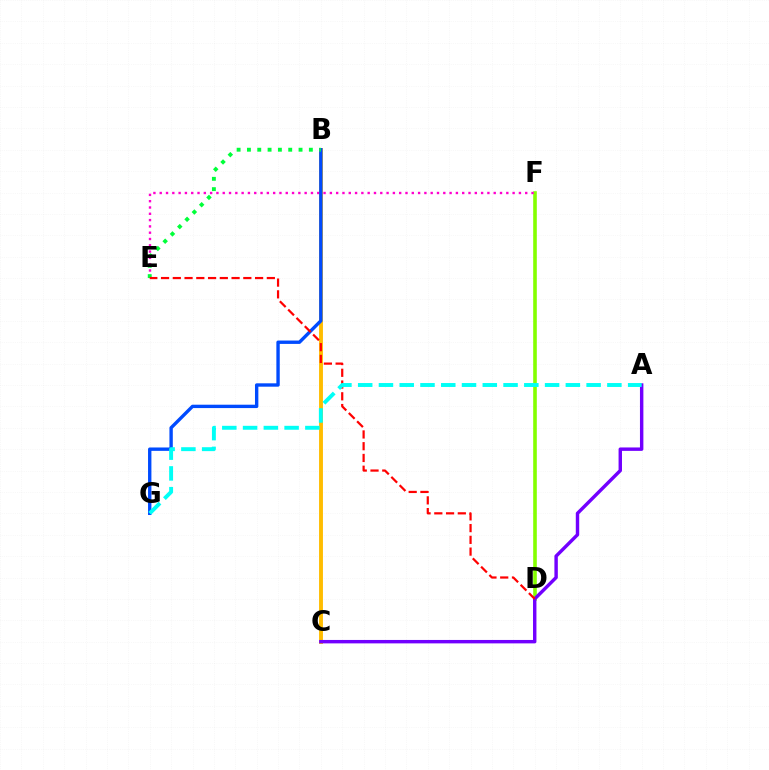{('D', 'F'): [{'color': '#84ff00', 'line_style': 'solid', 'thickness': 2.6}], ('B', 'C'): [{'color': '#ffbd00', 'line_style': 'solid', 'thickness': 2.8}], ('E', 'F'): [{'color': '#ff00cf', 'line_style': 'dotted', 'thickness': 1.71}], ('B', 'G'): [{'color': '#004bff', 'line_style': 'solid', 'thickness': 2.43}], ('B', 'E'): [{'color': '#00ff39', 'line_style': 'dotted', 'thickness': 2.8}], ('A', 'C'): [{'color': '#7200ff', 'line_style': 'solid', 'thickness': 2.46}], ('D', 'E'): [{'color': '#ff0000', 'line_style': 'dashed', 'thickness': 1.6}], ('A', 'G'): [{'color': '#00fff6', 'line_style': 'dashed', 'thickness': 2.82}]}